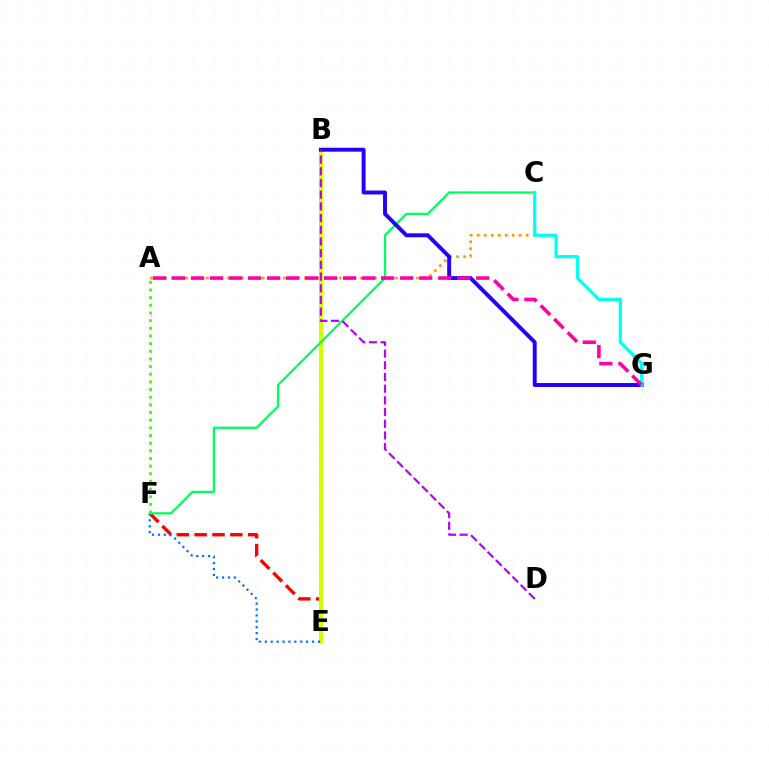{('A', 'C'): [{'color': '#ff9400', 'line_style': 'dotted', 'thickness': 1.9}], ('E', 'F'): [{'color': '#ff0000', 'line_style': 'dashed', 'thickness': 2.42}, {'color': '#0074ff', 'line_style': 'dotted', 'thickness': 1.6}], ('B', 'E'): [{'color': '#d1ff00', 'line_style': 'solid', 'thickness': 2.92}], ('C', 'F'): [{'color': '#00ff5c', 'line_style': 'solid', 'thickness': 1.63}], ('B', 'G'): [{'color': '#2500ff', 'line_style': 'solid', 'thickness': 2.83}], ('A', 'F'): [{'color': '#3dff00', 'line_style': 'dotted', 'thickness': 2.08}], ('B', 'D'): [{'color': '#b900ff', 'line_style': 'dashed', 'thickness': 1.59}], ('C', 'G'): [{'color': '#00fff6', 'line_style': 'solid', 'thickness': 2.32}], ('A', 'G'): [{'color': '#ff00ac', 'line_style': 'dashed', 'thickness': 2.58}]}